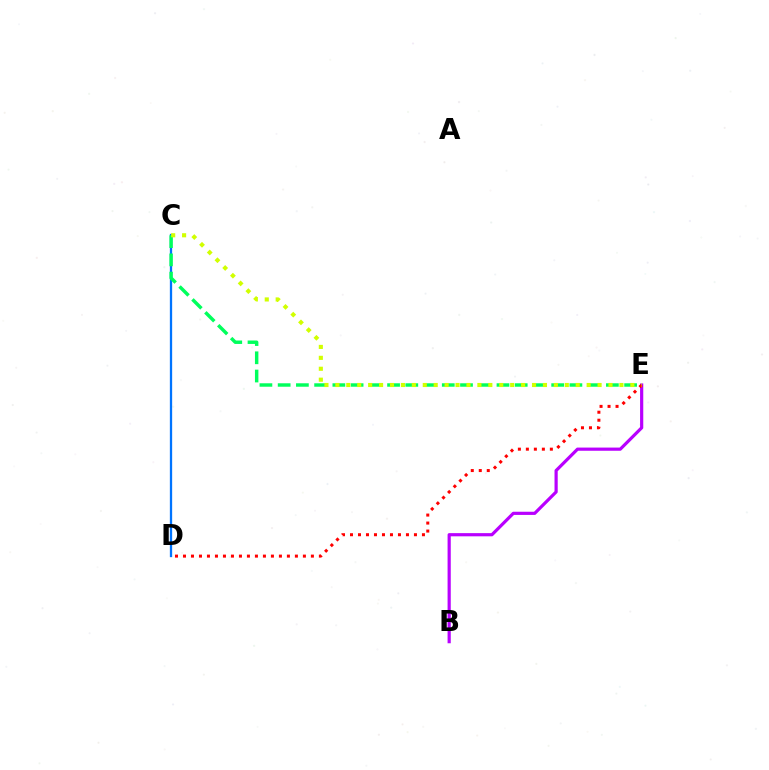{('B', 'E'): [{'color': '#b900ff', 'line_style': 'solid', 'thickness': 2.3}], ('D', 'E'): [{'color': '#ff0000', 'line_style': 'dotted', 'thickness': 2.17}], ('C', 'D'): [{'color': '#0074ff', 'line_style': 'solid', 'thickness': 1.66}], ('C', 'E'): [{'color': '#00ff5c', 'line_style': 'dashed', 'thickness': 2.48}, {'color': '#d1ff00', 'line_style': 'dotted', 'thickness': 2.97}]}